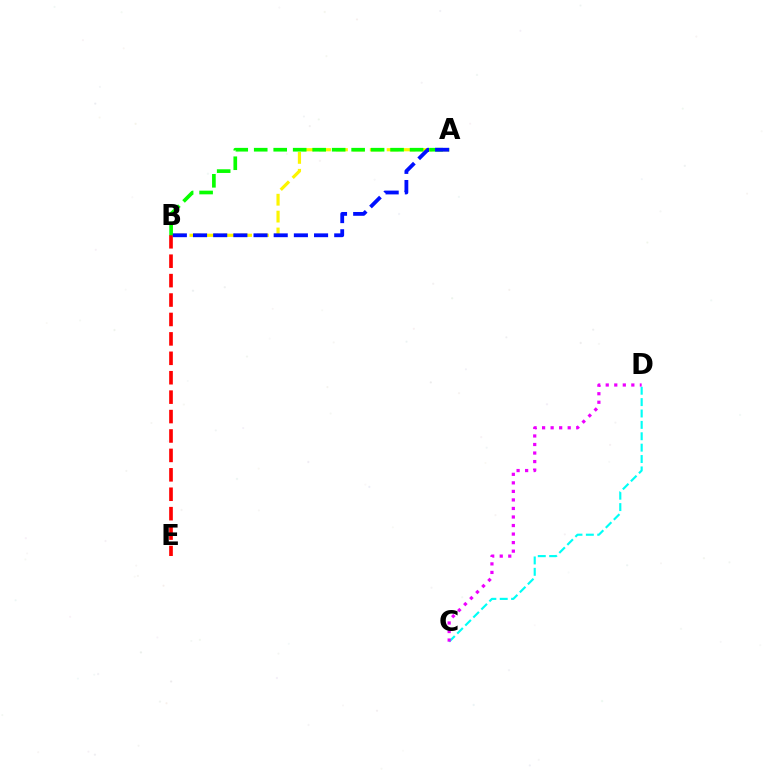{('A', 'B'): [{'color': '#fcf500', 'line_style': 'dashed', 'thickness': 2.29}, {'color': '#08ff00', 'line_style': 'dashed', 'thickness': 2.65}, {'color': '#0010ff', 'line_style': 'dashed', 'thickness': 2.74}], ('C', 'D'): [{'color': '#00fff6', 'line_style': 'dashed', 'thickness': 1.55}, {'color': '#ee00ff', 'line_style': 'dotted', 'thickness': 2.32}], ('B', 'E'): [{'color': '#ff0000', 'line_style': 'dashed', 'thickness': 2.64}]}